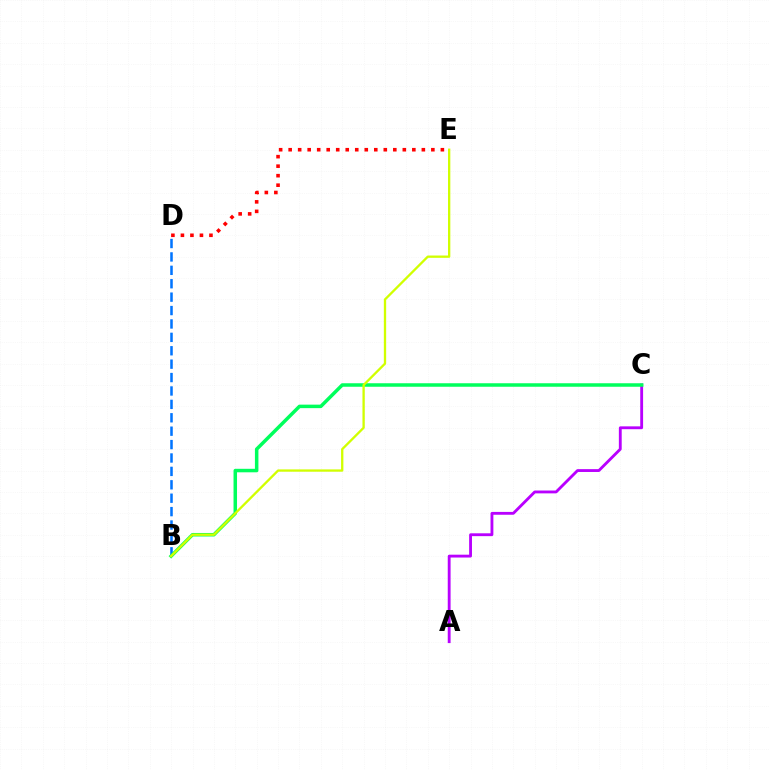{('A', 'C'): [{'color': '#b900ff', 'line_style': 'solid', 'thickness': 2.05}], ('B', 'D'): [{'color': '#0074ff', 'line_style': 'dashed', 'thickness': 1.82}], ('B', 'C'): [{'color': '#00ff5c', 'line_style': 'solid', 'thickness': 2.52}], ('B', 'E'): [{'color': '#d1ff00', 'line_style': 'solid', 'thickness': 1.67}], ('D', 'E'): [{'color': '#ff0000', 'line_style': 'dotted', 'thickness': 2.58}]}